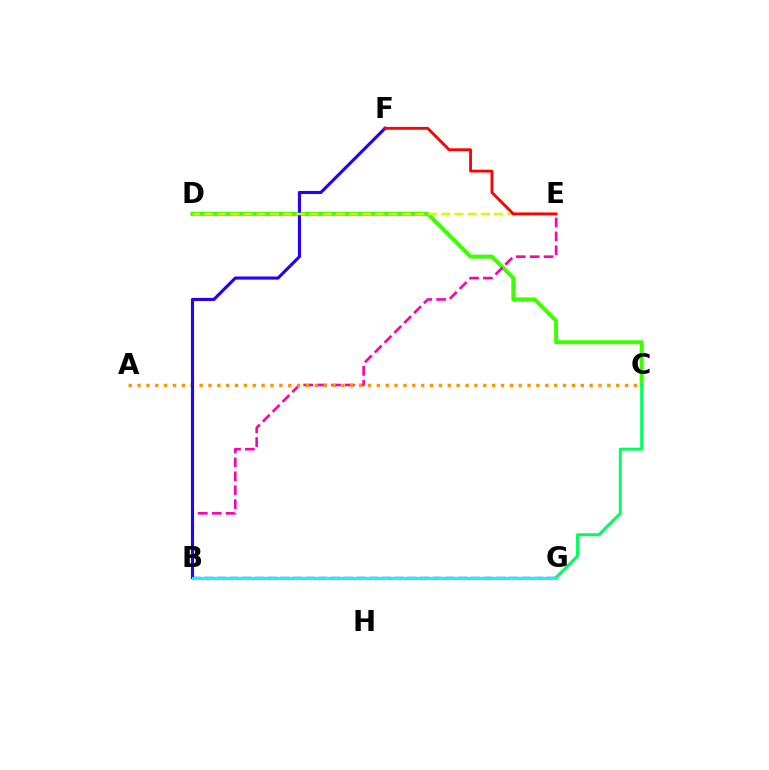{('C', 'D'): [{'color': '#3dff00', 'line_style': 'solid', 'thickness': 2.89}], ('B', 'E'): [{'color': '#ff00ac', 'line_style': 'dashed', 'thickness': 1.89}], ('B', 'G'): [{'color': '#b900ff', 'line_style': 'solid', 'thickness': 1.54}, {'color': '#0074ff', 'line_style': 'dashed', 'thickness': 1.73}, {'color': '#00fff6', 'line_style': 'solid', 'thickness': 2.18}], ('A', 'C'): [{'color': '#ff9400', 'line_style': 'dotted', 'thickness': 2.41}], ('C', 'G'): [{'color': '#00ff5c', 'line_style': 'solid', 'thickness': 2.12}], ('B', 'F'): [{'color': '#2500ff', 'line_style': 'solid', 'thickness': 2.24}], ('D', 'E'): [{'color': '#d1ff00', 'line_style': 'dashed', 'thickness': 1.79}], ('E', 'F'): [{'color': '#ff0000', 'line_style': 'solid', 'thickness': 2.04}]}